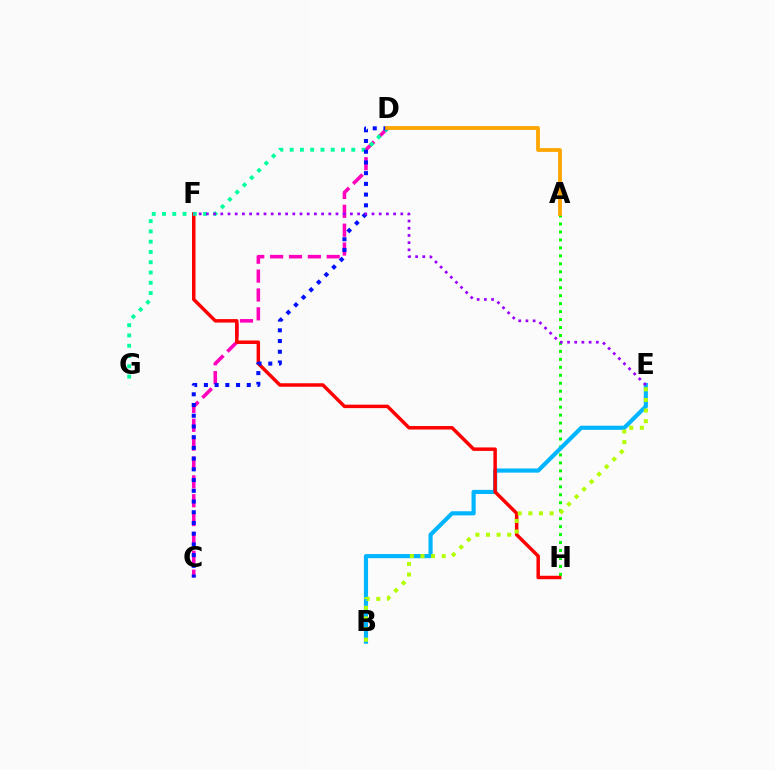{('A', 'H'): [{'color': '#08ff00', 'line_style': 'dotted', 'thickness': 2.16}], ('B', 'E'): [{'color': '#00b5ff', 'line_style': 'solid', 'thickness': 2.98}, {'color': '#b3ff00', 'line_style': 'dotted', 'thickness': 2.89}], ('C', 'D'): [{'color': '#ff00bd', 'line_style': 'dashed', 'thickness': 2.56}, {'color': '#0010ff', 'line_style': 'dotted', 'thickness': 2.91}], ('F', 'H'): [{'color': '#ff0000', 'line_style': 'solid', 'thickness': 2.5}], ('D', 'G'): [{'color': '#00ff9d', 'line_style': 'dotted', 'thickness': 2.79}], ('A', 'D'): [{'color': '#ffa500', 'line_style': 'solid', 'thickness': 2.73}], ('E', 'F'): [{'color': '#9b00ff', 'line_style': 'dotted', 'thickness': 1.96}]}